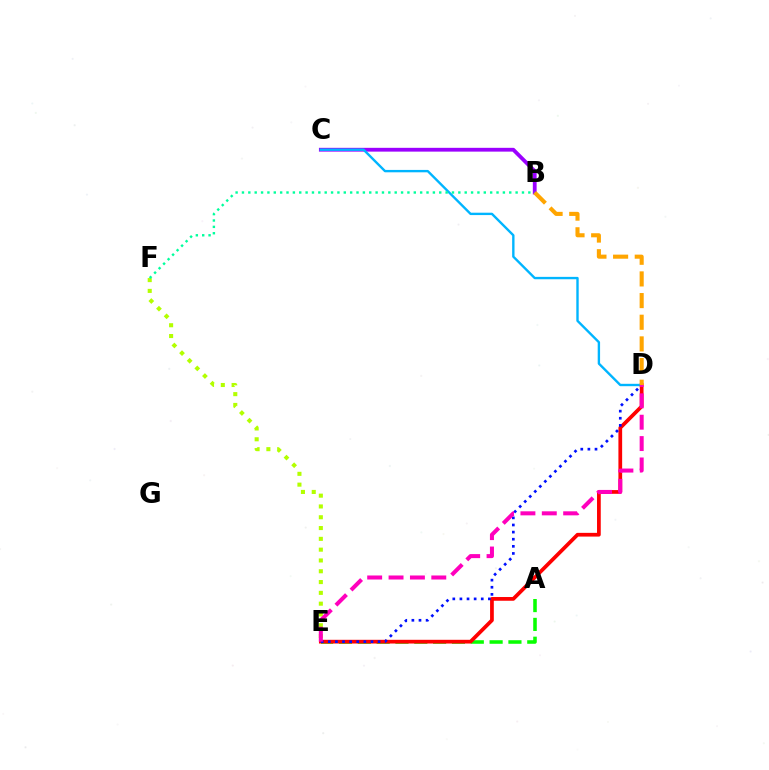{('A', 'E'): [{'color': '#08ff00', 'line_style': 'dashed', 'thickness': 2.56}], ('D', 'E'): [{'color': '#ff0000', 'line_style': 'solid', 'thickness': 2.69}, {'color': '#0010ff', 'line_style': 'dotted', 'thickness': 1.93}, {'color': '#ff00bd', 'line_style': 'dashed', 'thickness': 2.9}], ('B', 'C'): [{'color': '#9b00ff', 'line_style': 'solid', 'thickness': 2.73}], ('E', 'F'): [{'color': '#b3ff00', 'line_style': 'dotted', 'thickness': 2.93}], ('C', 'D'): [{'color': '#00b5ff', 'line_style': 'solid', 'thickness': 1.71}], ('B', 'D'): [{'color': '#ffa500', 'line_style': 'dashed', 'thickness': 2.94}], ('B', 'F'): [{'color': '#00ff9d', 'line_style': 'dotted', 'thickness': 1.73}]}